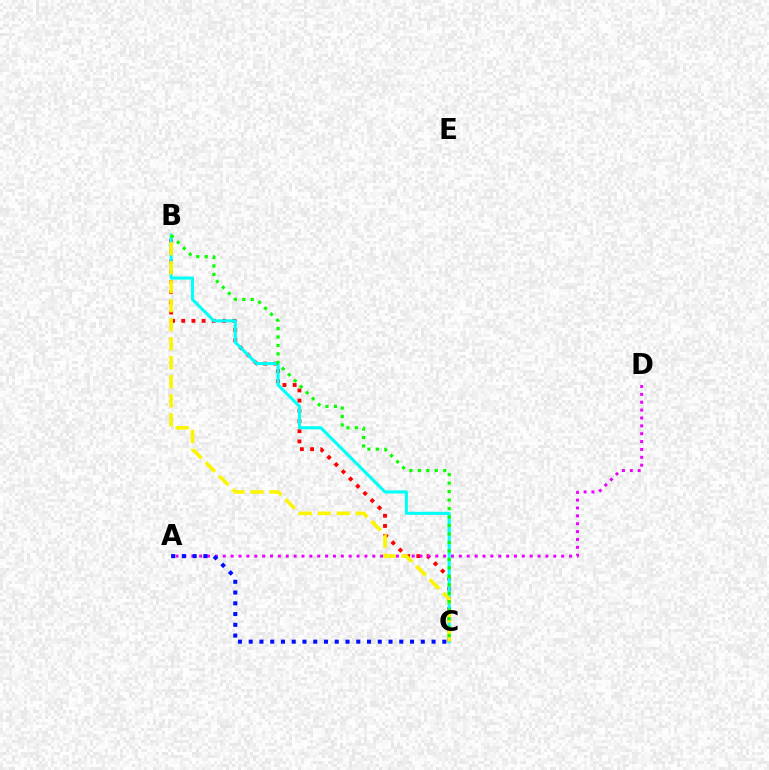{('B', 'C'): [{'color': '#ff0000', 'line_style': 'dotted', 'thickness': 2.77}, {'color': '#00fff6', 'line_style': 'solid', 'thickness': 2.21}, {'color': '#fcf500', 'line_style': 'dashed', 'thickness': 2.58}, {'color': '#08ff00', 'line_style': 'dotted', 'thickness': 2.3}], ('A', 'D'): [{'color': '#ee00ff', 'line_style': 'dotted', 'thickness': 2.14}], ('A', 'C'): [{'color': '#0010ff', 'line_style': 'dotted', 'thickness': 2.92}]}